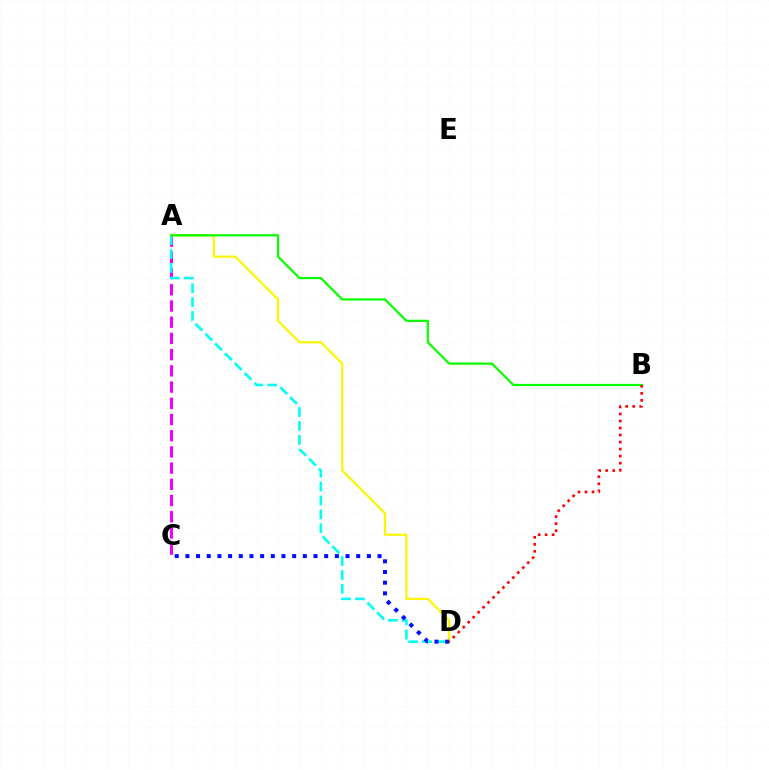{('A', 'C'): [{'color': '#ee00ff', 'line_style': 'dashed', 'thickness': 2.2}], ('A', 'D'): [{'color': '#00fff6', 'line_style': 'dashed', 'thickness': 1.89}, {'color': '#fcf500', 'line_style': 'solid', 'thickness': 1.57}], ('A', 'B'): [{'color': '#08ff00', 'line_style': 'solid', 'thickness': 1.6}], ('C', 'D'): [{'color': '#0010ff', 'line_style': 'dotted', 'thickness': 2.9}], ('B', 'D'): [{'color': '#ff0000', 'line_style': 'dotted', 'thickness': 1.91}]}